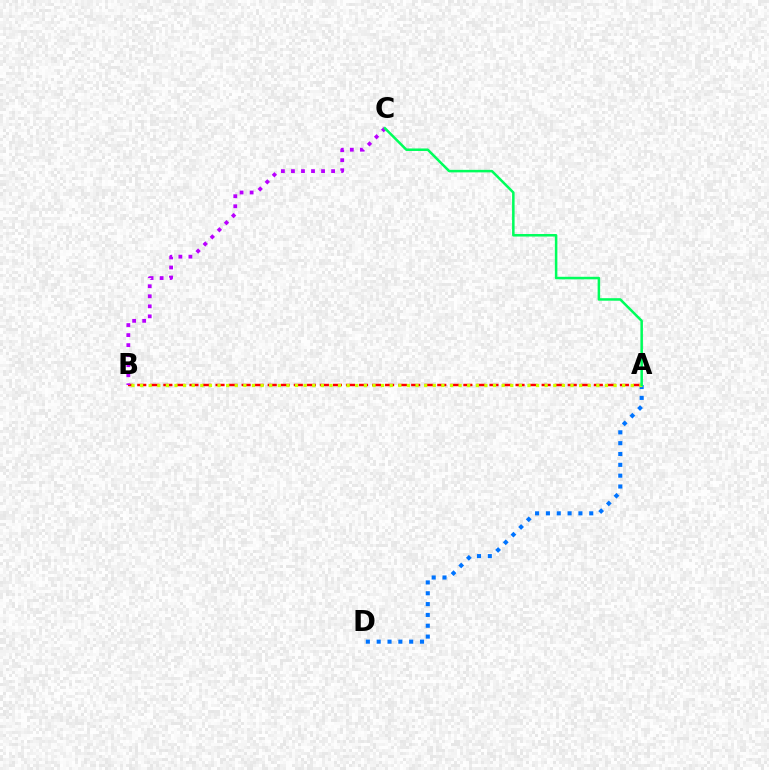{('A', 'D'): [{'color': '#0074ff', 'line_style': 'dotted', 'thickness': 2.94}], ('A', 'B'): [{'color': '#ff0000', 'line_style': 'dashed', 'thickness': 1.77}, {'color': '#d1ff00', 'line_style': 'dotted', 'thickness': 2.34}], ('B', 'C'): [{'color': '#b900ff', 'line_style': 'dotted', 'thickness': 2.73}], ('A', 'C'): [{'color': '#00ff5c', 'line_style': 'solid', 'thickness': 1.82}]}